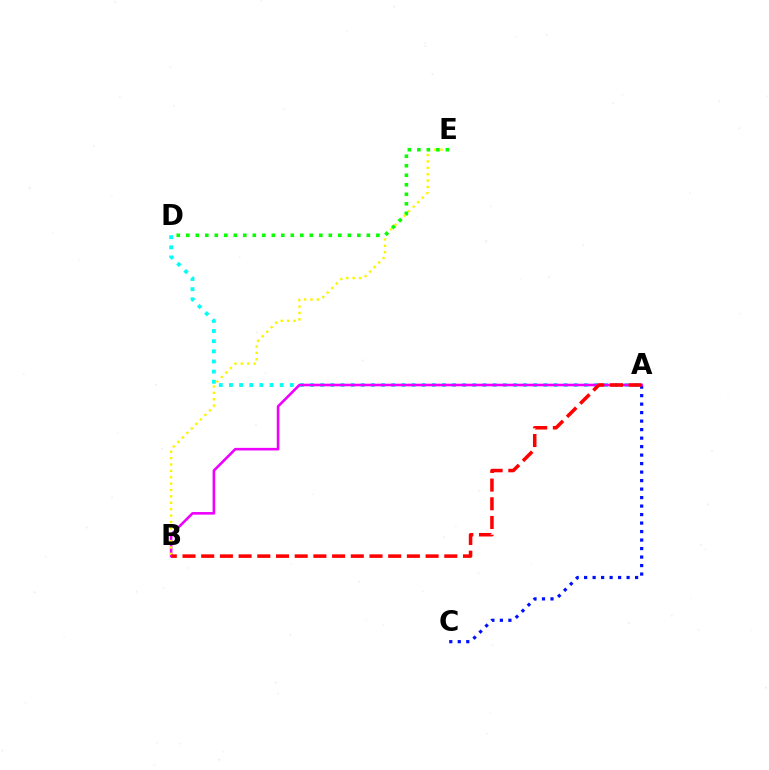{('A', 'D'): [{'color': '#00fff6', 'line_style': 'dotted', 'thickness': 2.76}], ('A', 'C'): [{'color': '#0010ff', 'line_style': 'dotted', 'thickness': 2.31}], ('A', 'B'): [{'color': '#ee00ff', 'line_style': 'solid', 'thickness': 1.87}, {'color': '#ff0000', 'line_style': 'dashed', 'thickness': 2.54}], ('B', 'E'): [{'color': '#fcf500', 'line_style': 'dotted', 'thickness': 1.73}], ('D', 'E'): [{'color': '#08ff00', 'line_style': 'dotted', 'thickness': 2.58}]}